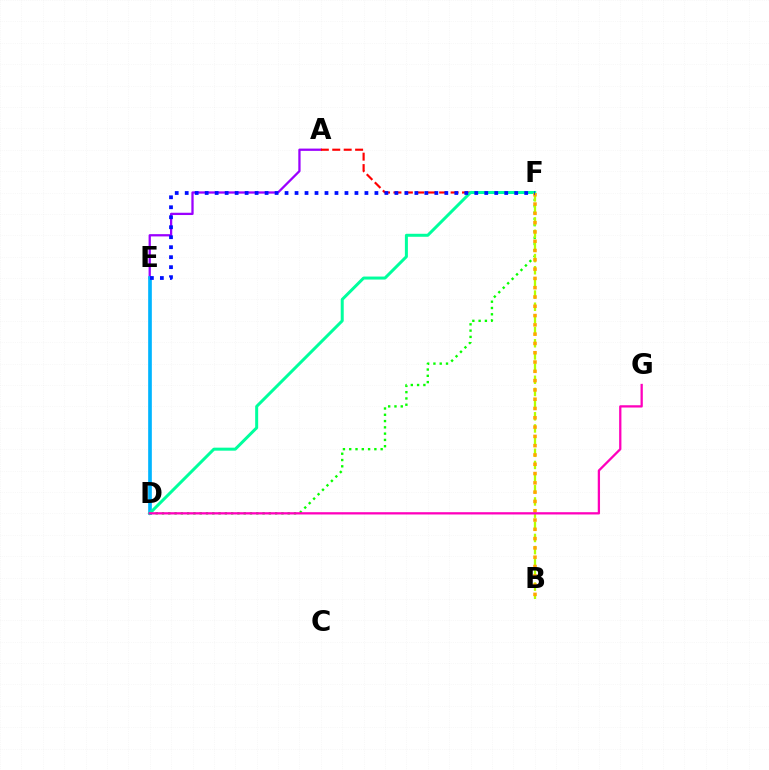{('A', 'E'): [{'color': '#9b00ff', 'line_style': 'solid', 'thickness': 1.64}], ('D', 'F'): [{'color': '#08ff00', 'line_style': 'dotted', 'thickness': 1.71}, {'color': '#00ff9d', 'line_style': 'solid', 'thickness': 2.16}], ('D', 'E'): [{'color': '#00b5ff', 'line_style': 'solid', 'thickness': 2.64}], ('A', 'F'): [{'color': '#ff0000', 'line_style': 'dashed', 'thickness': 1.55}], ('B', 'F'): [{'color': '#b3ff00', 'line_style': 'dashed', 'thickness': 1.65}, {'color': '#ffa500', 'line_style': 'dotted', 'thickness': 2.52}], ('D', 'G'): [{'color': '#ff00bd', 'line_style': 'solid', 'thickness': 1.64}], ('E', 'F'): [{'color': '#0010ff', 'line_style': 'dotted', 'thickness': 2.71}]}